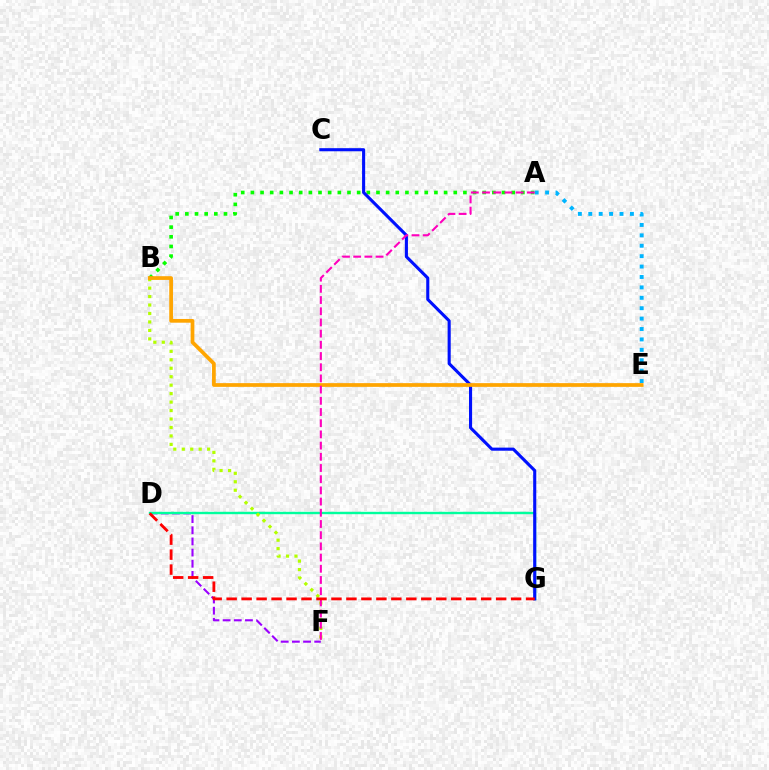{('D', 'F'): [{'color': '#9b00ff', 'line_style': 'dashed', 'thickness': 1.52}], ('D', 'G'): [{'color': '#00ff9d', 'line_style': 'solid', 'thickness': 1.72}, {'color': '#ff0000', 'line_style': 'dashed', 'thickness': 2.03}], ('A', 'B'): [{'color': '#08ff00', 'line_style': 'dotted', 'thickness': 2.62}], ('B', 'F'): [{'color': '#b3ff00', 'line_style': 'dotted', 'thickness': 2.3}], ('A', 'E'): [{'color': '#00b5ff', 'line_style': 'dotted', 'thickness': 2.83}], ('C', 'G'): [{'color': '#0010ff', 'line_style': 'solid', 'thickness': 2.23}], ('B', 'E'): [{'color': '#ffa500', 'line_style': 'solid', 'thickness': 2.68}], ('A', 'F'): [{'color': '#ff00bd', 'line_style': 'dashed', 'thickness': 1.52}]}